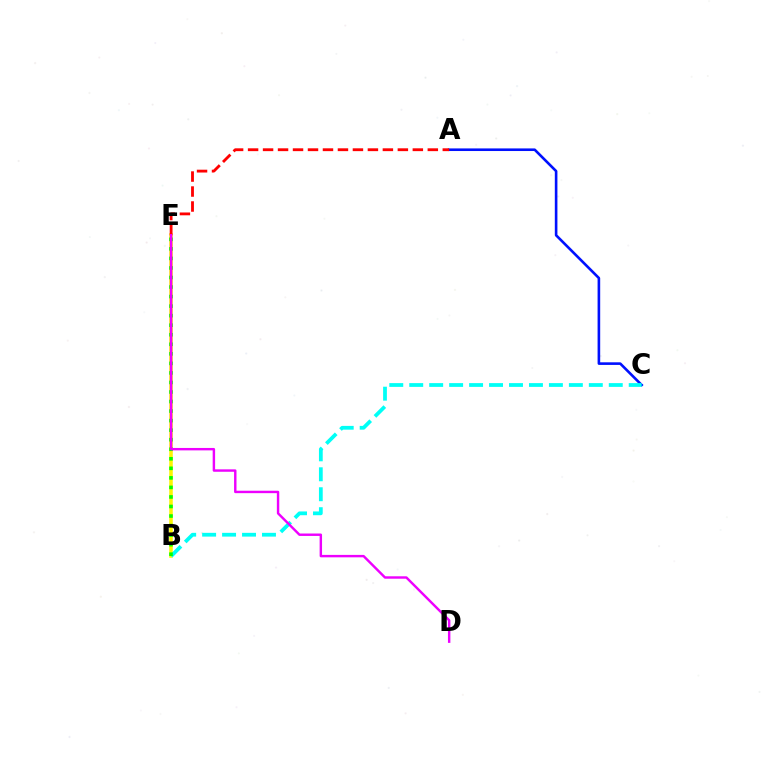{('A', 'C'): [{'color': '#0010ff', 'line_style': 'solid', 'thickness': 1.88}], ('B', 'E'): [{'color': '#fcf500', 'line_style': 'solid', 'thickness': 2.55}, {'color': '#08ff00', 'line_style': 'dotted', 'thickness': 2.59}], ('B', 'C'): [{'color': '#00fff6', 'line_style': 'dashed', 'thickness': 2.71}], ('A', 'E'): [{'color': '#ff0000', 'line_style': 'dashed', 'thickness': 2.03}], ('D', 'E'): [{'color': '#ee00ff', 'line_style': 'solid', 'thickness': 1.75}]}